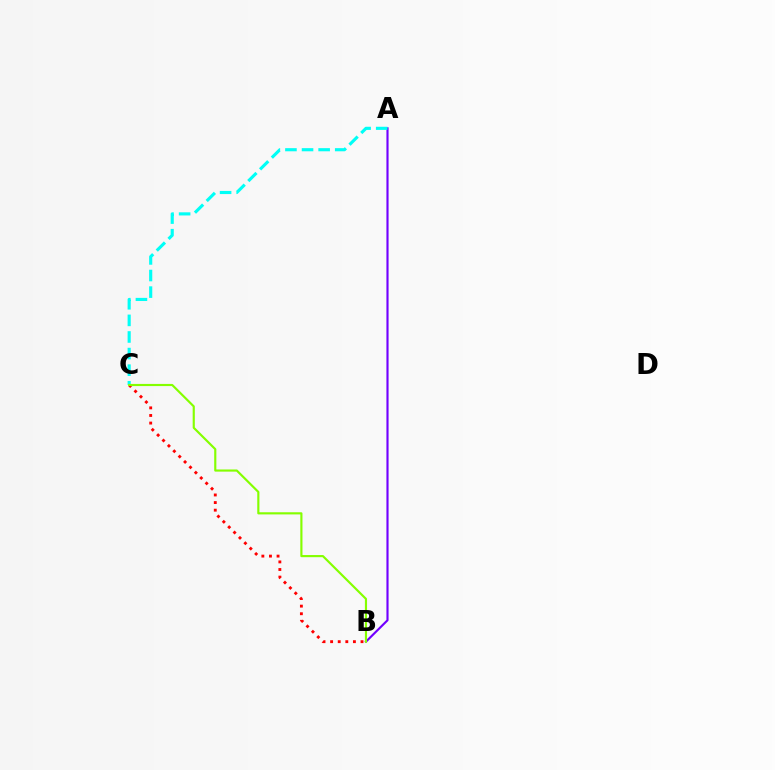{('A', 'B'): [{'color': '#7200ff', 'line_style': 'solid', 'thickness': 1.54}], ('A', 'C'): [{'color': '#00fff6', 'line_style': 'dashed', 'thickness': 2.25}], ('B', 'C'): [{'color': '#ff0000', 'line_style': 'dotted', 'thickness': 2.06}, {'color': '#84ff00', 'line_style': 'solid', 'thickness': 1.55}]}